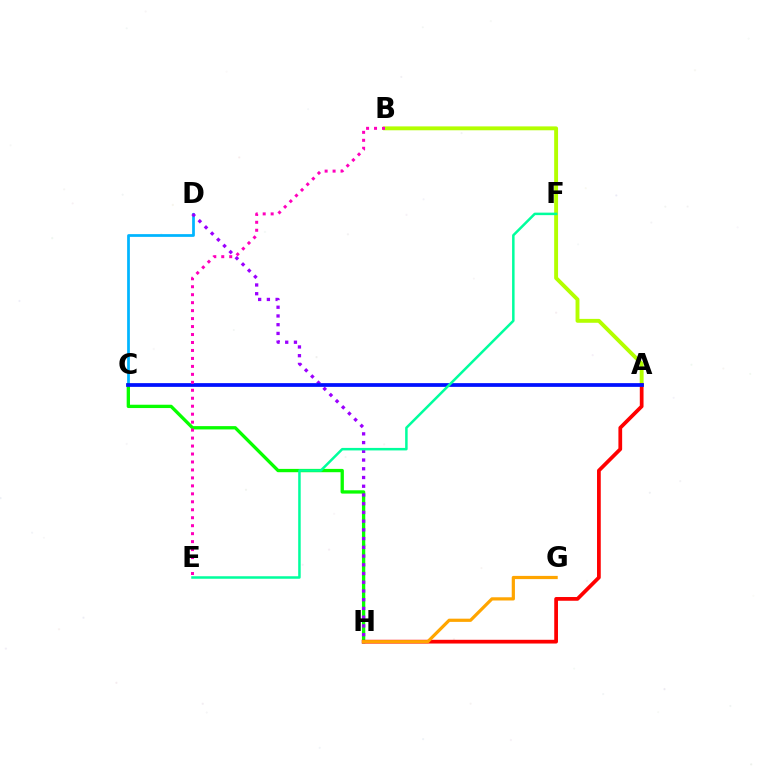{('A', 'B'): [{'color': '#b3ff00', 'line_style': 'solid', 'thickness': 2.8}], ('C', 'D'): [{'color': '#00b5ff', 'line_style': 'solid', 'thickness': 1.97}], ('C', 'H'): [{'color': '#08ff00', 'line_style': 'solid', 'thickness': 2.39}], ('A', 'H'): [{'color': '#ff0000', 'line_style': 'solid', 'thickness': 2.69}], ('D', 'H'): [{'color': '#9b00ff', 'line_style': 'dotted', 'thickness': 2.37}], ('A', 'C'): [{'color': '#0010ff', 'line_style': 'solid', 'thickness': 2.69}], ('E', 'F'): [{'color': '#00ff9d', 'line_style': 'solid', 'thickness': 1.81}], ('B', 'E'): [{'color': '#ff00bd', 'line_style': 'dotted', 'thickness': 2.16}], ('G', 'H'): [{'color': '#ffa500', 'line_style': 'solid', 'thickness': 2.31}]}